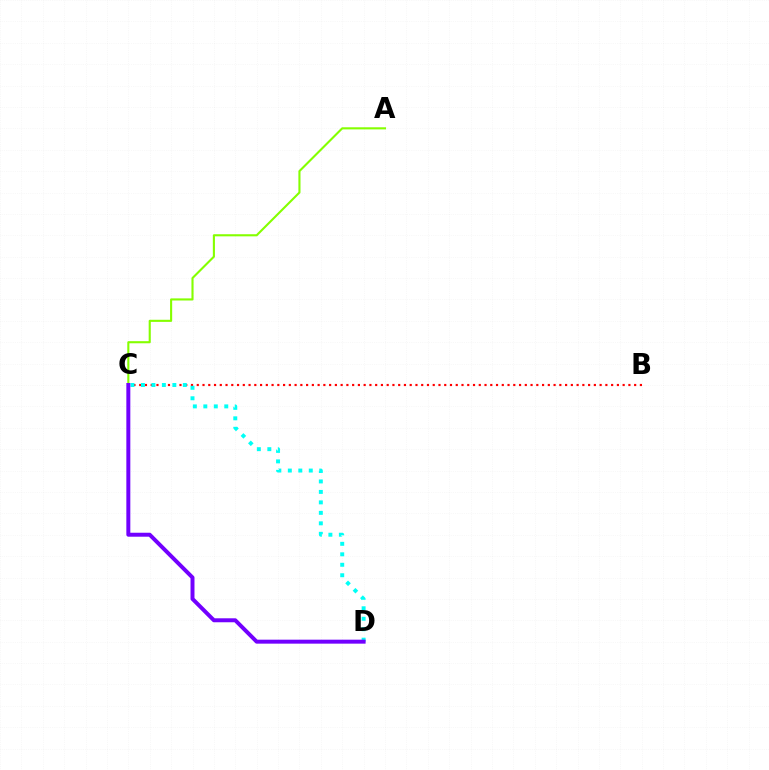{('B', 'C'): [{'color': '#ff0000', 'line_style': 'dotted', 'thickness': 1.56}], ('C', 'D'): [{'color': '#00fff6', 'line_style': 'dotted', 'thickness': 2.85}, {'color': '#7200ff', 'line_style': 'solid', 'thickness': 2.86}], ('A', 'C'): [{'color': '#84ff00', 'line_style': 'solid', 'thickness': 1.52}]}